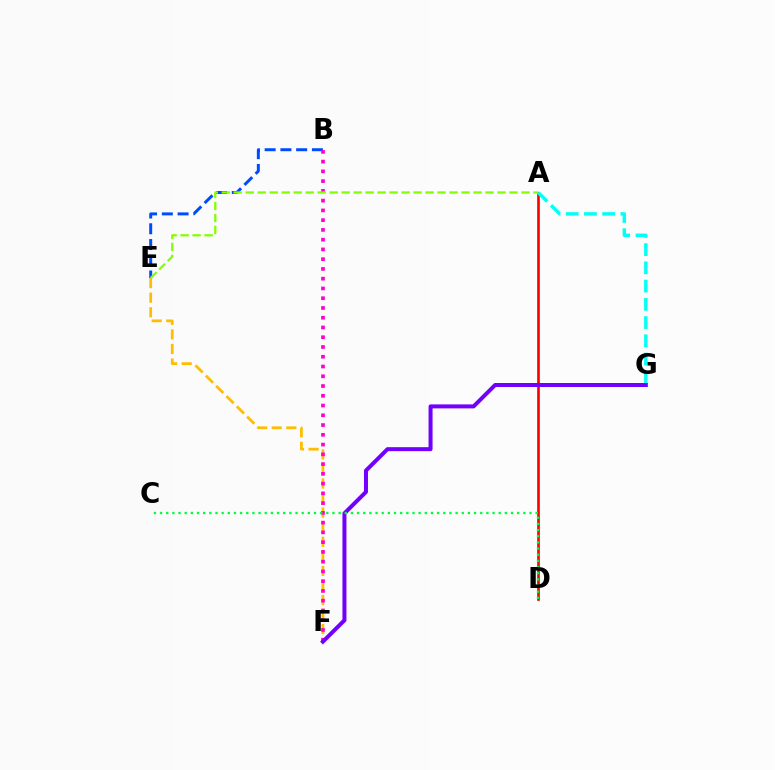{('A', 'D'): [{'color': '#ff0000', 'line_style': 'solid', 'thickness': 1.92}], ('B', 'E'): [{'color': '#004bff', 'line_style': 'dashed', 'thickness': 2.14}], ('E', 'F'): [{'color': '#ffbd00', 'line_style': 'dashed', 'thickness': 1.98}], ('B', 'F'): [{'color': '#ff00cf', 'line_style': 'dotted', 'thickness': 2.65}], ('A', 'E'): [{'color': '#84ff00', 'line_style': 'dashed', 'thickness': 1.63}], ('A', 'G'): [{'color': '#00fff6', 'line_style': 'dashed', 'thickness': 2.48}], ('F', 'G'): [{'color': '#7200ff', 'line_style': 'solid', 'thickness': 2.88}], ('C', 'D'): [{'color': '#00ff39', 'line_style': 'dotted', 'thickness': 1.67}]}